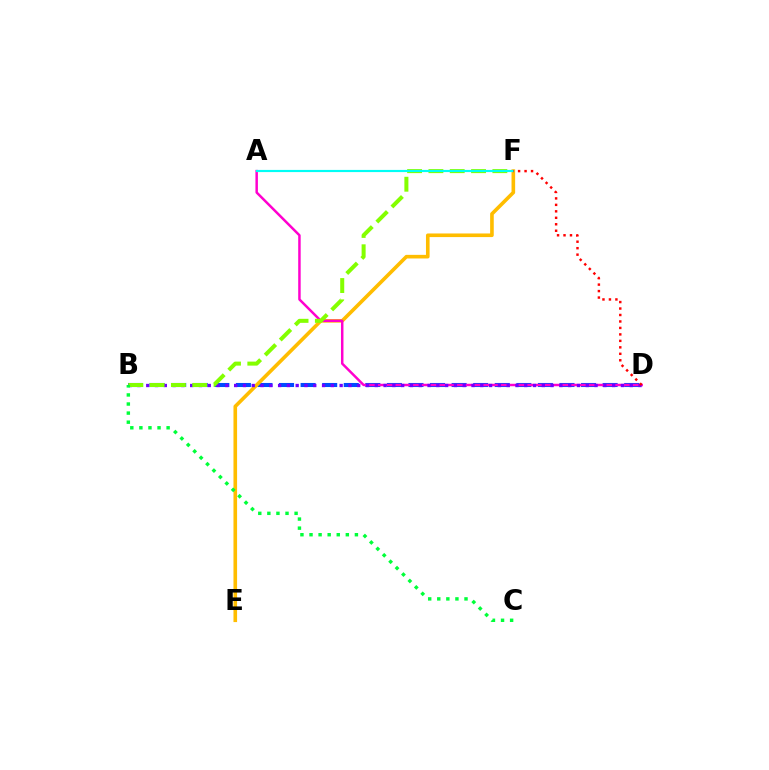{('B', 'D'): [{'color': '#004bff', 'line_style': 'dashed', 'thickness': 2.93}, {'color': '#7200ff', 'line_style': 'dotted', 'thickness': 2.39}], ('E', 'F'): [{'color': '#ffbd00', 'line_style': 'solid', 'thickness': 2.61}], ('A', 'D'): [{'color': '#ff00cf', 'line_style': 'solid', 'thickness': 1.79}], ('B', 'F'): [{'color': '#84ff00', 'line_style': 'dashed', 'thickness': 2.9}], ('A', 'F'): [{'color': '#00fff6', 'line_style': 'solid', 'thickness': 1.57}], ('B', 'C'): [{'color': '#00ff39', 'line_style': 'dotted', 'thickness': 2.47}], ('D', 'F'): [{'color': '#ff0000', 'line_style': 'dotted', 'thickness': 1.76}]}